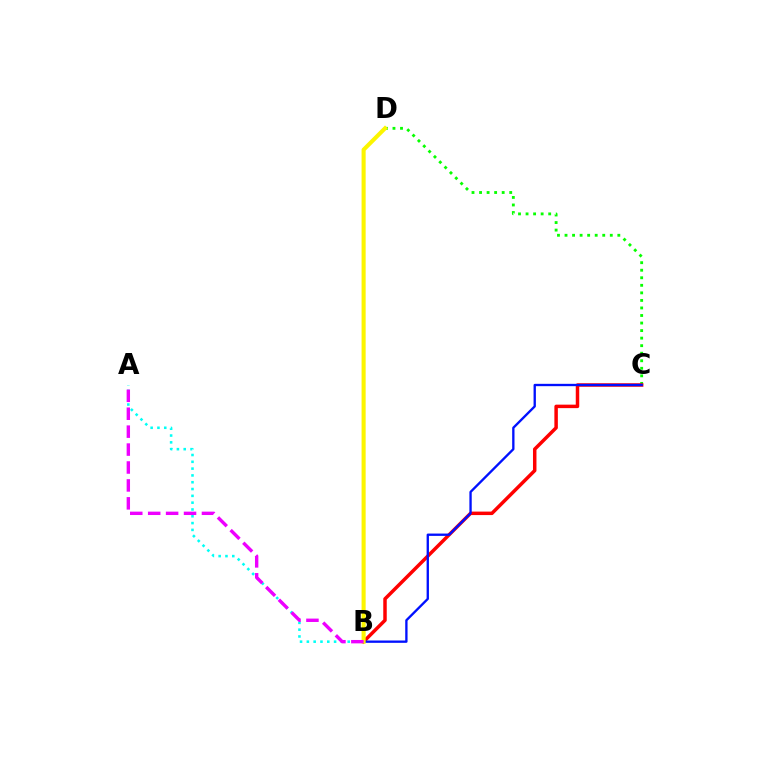{('C', 'D'): [{'color': '#08ff00', 'line_style': 'dotted', 'thickness': 2.05}], ('B', 'C'): [{'color': '#ff0000', 'line_style': 'solid', 'thickness': 2.51}, {'color': '#0010ff', 'line_style': 'solid', 'thickness': 1.68}], ('A', 'B'): [{'color': '#00fff6', 'line_style': 'dotted', 'thickness': 1.85}, {'color': '#ee00ff', 'line_style': 'dashed', 'thickness': 2.43}], ('B', 'D'): [{'color': '#fcf500', 'line_style': 'solid', 'thickness': 2.94}]}